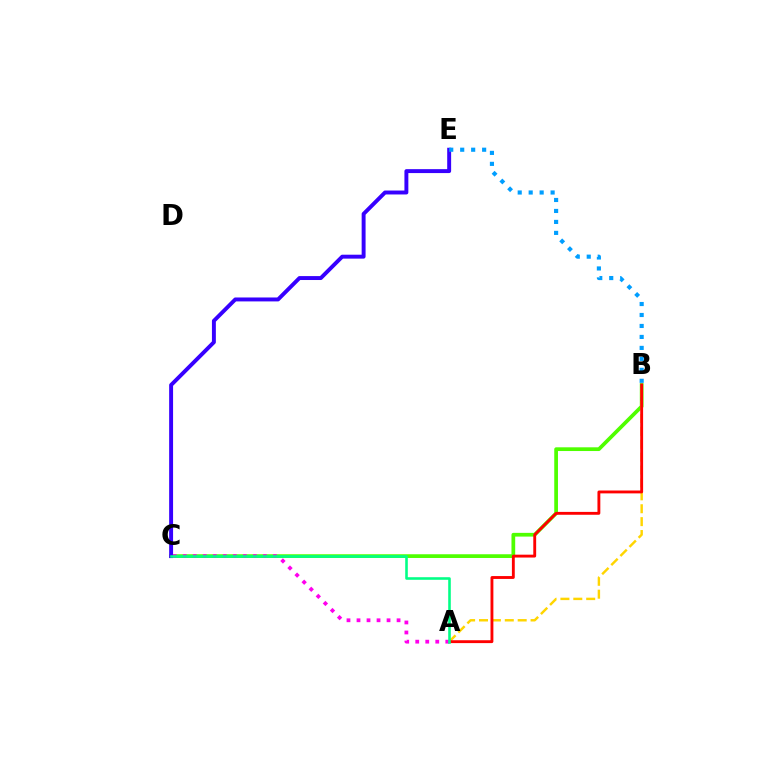{('B', 'C'): [{'color': '#4fff00', 'line_style': 'solid', 'thickness': 2.68}], ('C', 'E'): [{'color': '#3700ff', 'line_style': 'solid', 'thickness': 2.83}], ('A', 'B'): [{'color': '#ffd500', 'line_style': 'dashed', 'thickness': 1.75}, {'color': '#ff0000', 'line_style': 'solid', 'thickness': 2.07}], ('A', 'C'): [{'color': '#ff00ed', 'line_style': 'dotted', 'thickness': 2.72}, {'color': '#00ff86', 'line_style': 'solid', 'thickness': 1.86}], ('B', 'E'): [{'color': '#009eff', 'line_style': 'dotted', 'thickness': 2.98}]}